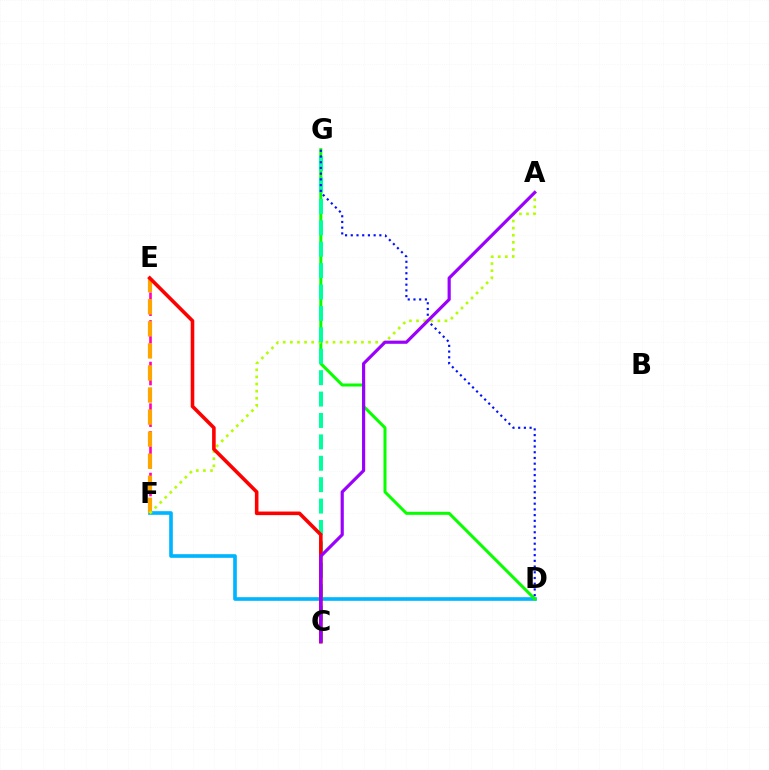{('E', 'F'): [{'color': '#ff00bd', 'line_style': 'dashed', 'thickness': 1.88}, {'color': '#ffa500', 'line_style': 'dashed', 'thickness': 3.0}], ('D', 'F'): [{'color': '#00b5ff', 'line_style': 'solid', 'thickness': 2.63}], ('D', 'G'): [{'color': '#08ff00', 'line_style': 'solid', 'thickness': 2.18}, {'color': '#0010ff', 'line_style': 'dotted', 'thickness': 1.55}], ('A', 'F'): [{'color': '#b3ff00', 'line_style': 'dotted', 'thickness': 1.93}], ('C', 'G'): [{'color': '#00ff9d', 'line_style': 'dashed', 'thickness': 2.91}], ('C', 'E'): [{'color': '#ff0000', 'line_style': 'solid', 'thickness': 2.58}], ('A', 'C'): [{'color': '#9b00ff', 'line_style': 'solid', 'thickness': 2.28}]}